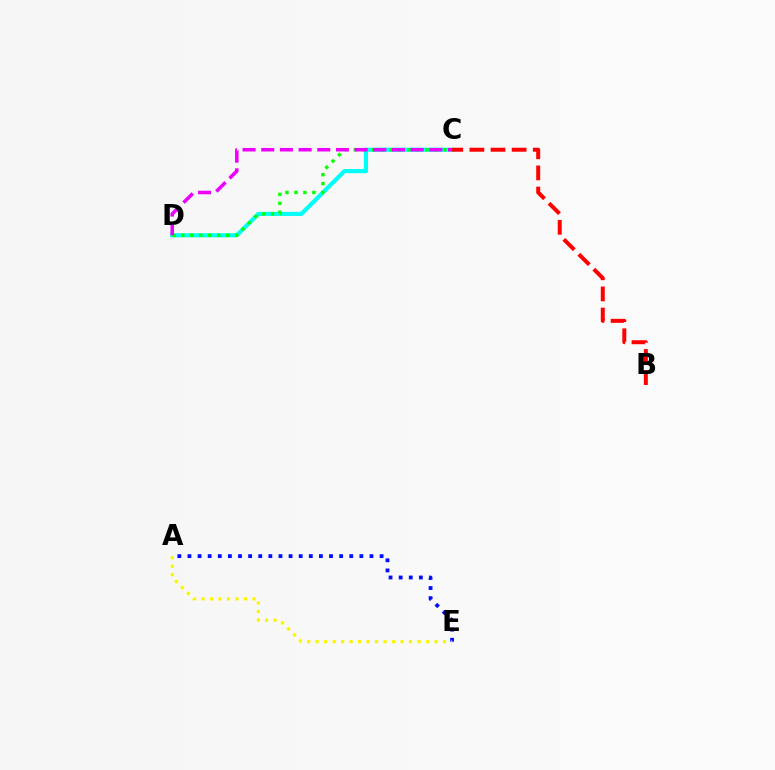{('A', 'E'): [{'color': '#0010ff', 'line_style': 'dotted', 'thickness': 2.75}, {'color': '#fcf500', 'line_style': 'dotted', 'thickness': 2.31}], ('C', 'D'): [{'color': '#00fff6', 'line_style': 'solid', 'thickness': 2.98}, {'color': '#08ff00', 'line_style': 'dotted', 'thickness': 2.43}, {'color': '#ee00ff', 'line_style': 'dashed', 'thickness': 2.54}], ('B', 'C'): [{'color': '#ff0000', 'line_style': 'dashed', 'thickness': 2.87}]}